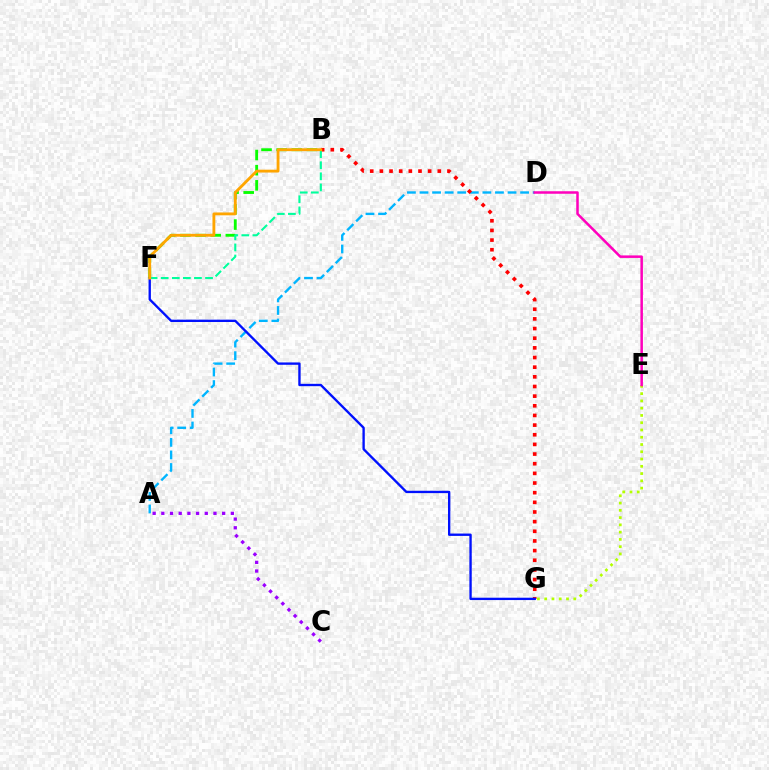{('E', 'G'): [{'color': '#b3ff00', 'line_style': 'dotted', 'thickness': 1.97}], ('A', 'D'): [{'color': '#00b5ff', 'line_style': 'dashed', 'thickness': 1.71}], ('B', 'F'): [{'color': '#08ff00', 'line_style': 'dashed', 'thickness': 2.06}, {'color': '#00ff9d', 'line_style': 'dashed', 'thickness': 1.51}, {'color': '#ffa500', 'line_style': 'solid', 'thickness': 2.05}], ('B', 'G'): [{'color': '#ff0000', 'line_style': 'dotted', 'thickness': 2.62}], ('D', 'E'): [{'color': '#ff00bd', 'line_style': 'solid', 'thickness': 1.81}], ('F', 'G'): [{'color': '#0010ff', 'line_style': 'solid', 'thickness': 1.69}], ('A', 'C'): [{'color': '#9b00ff', 'line_style': 'dotted', 'thickness': 2.36}]}